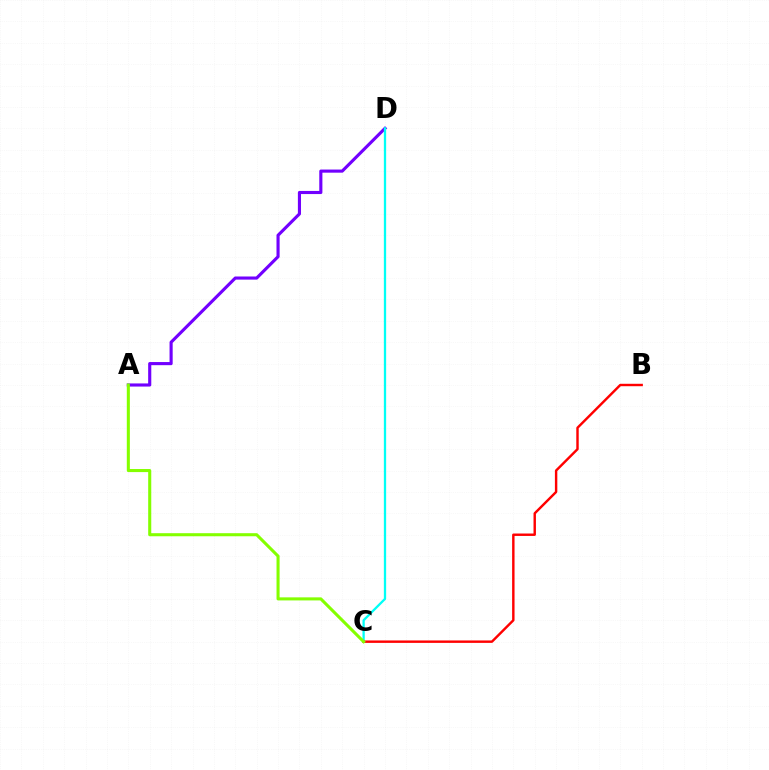{('A', 'D'): [{'color': '#7200ff', 'line_style': 'solid', 'thickness': 2.25}], ('C', 'D'): [{'color': '#00fff6', 'line_style': 'solid', 'thickness': 1.65}], ('B', 'C'): [{'color': '#ff0000', 'line_style': 'solid', 'thickness': 1.75}], ('A', 'C'): [{'color': '#84ff00', 'line_style': 'solid', 'thickness': 2.21}]}